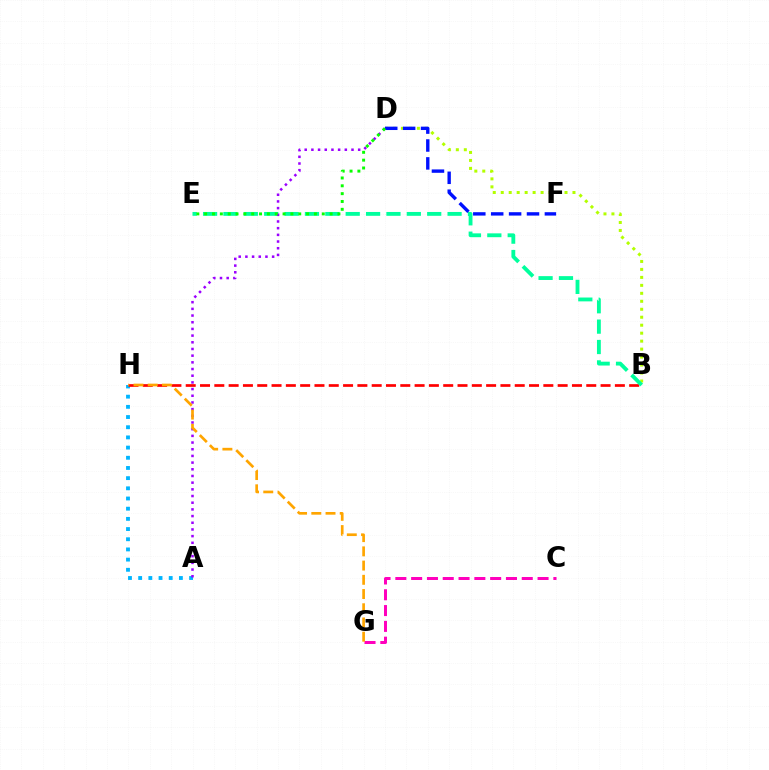{('C', 'G'): [{'color': '#ff00bd', 'line_style': 'dashed', 'thickness': 2.15}], ('A', 'H'): [{'color': '#00b5ff', 'line_style': 'dotted', 'thickness': 2.77}], ('B', 'D'): [{'color': '#b3ff00', 'line_style': 'dotted', 'thickness': 2.17}], ('B', 'H'): [{'color': '#ff0000', 'line_style': 'dashed', 'thickness': 1.94}], ('B', 'E'): [{'color': '#00ff9d', 'line_style': 'dashed', 'thickness': 2.77}], ('A', 'D'): [{'color': '#9b00ff', 'line_style': 'dotted', 'thickness': 1.82}], ('D', 'F'): [{'color': '#0010ff', 'line_style': 'dashed', 'thickness': 2.43}], ('G', 'H'): [{'color': '#ffa500', 'line_style': 'dashed', 'thickness': 1.93}], ('D', 'E'): [{'color': '#08ff00', 'line_style': 'dotted', 'thickness': 2.13}]}